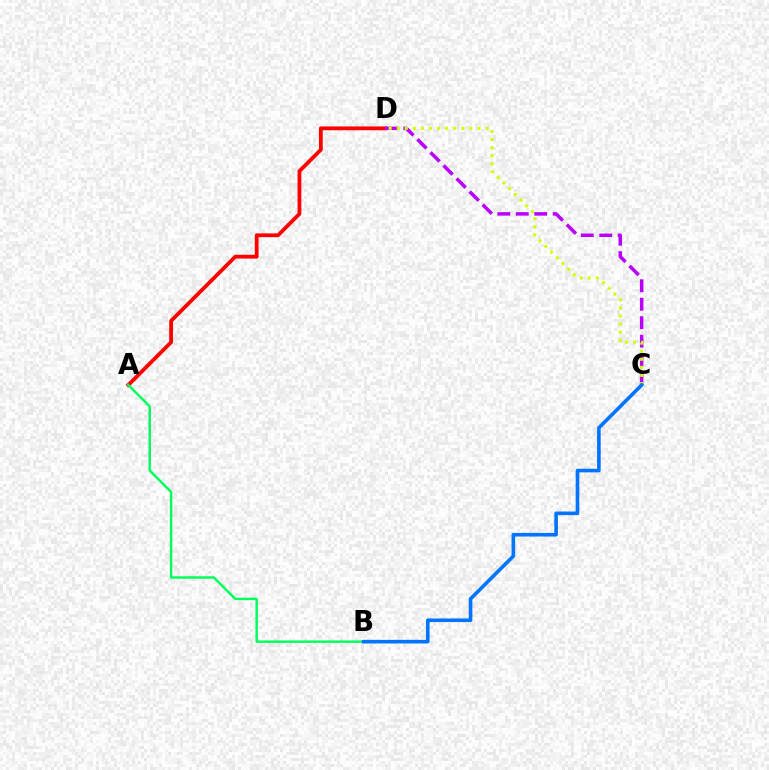{('A', 'D'): [{'color': '#ff0000', 'line_style': 'solid', 'thickness': 2.74}], ('C', 'D'): [{'color': '#b900ff', 'line_style': 'dashed', 'thickness': 2.51}, {'color': '#d1ff00', 'line_style': 'dotted', 'thickness': 2.19}], ('A', 'B'): [{'color': '#00ff5c', 'line_style': 'solid', 'thickness': 1.76}], ('B', 'C'): [{'color': '#0074ff', 'line_style': 'solid', 'thickness': 2.6}]}